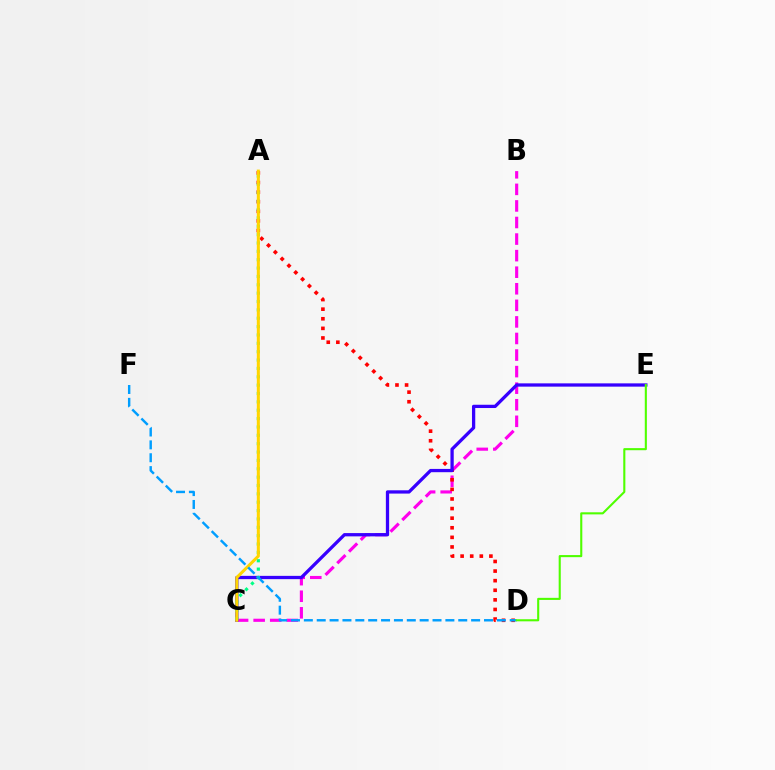{('B', 'C'): [{'color': '#ff00ed', 'line_style': 'dashed', 'thickness': 2.25}], ('A', 'D'): [{'color': '#ff0000', 'line_style': 'dotted', 'thickness': 2.61}], ('C', 'E'): [{'color': '#3700ff', 'line_style': 'solid', 'thickness': 2.36}], ('A', 'C'): [{'color': '#00ff86', 'line_style': 'dotted', 'thickness': 2.27}, {'color': '#ffd500', 'line_style': 'solid', 'thickness': 2.19}], ('D', 'F'): [{'color': '#009eff', 'line_style': 'dashed', 'thickness': 1.75}], ('D', 'E'): [{'color': '#4fff00', 'line_style': 'solid', 'thickness': 1.51}]}